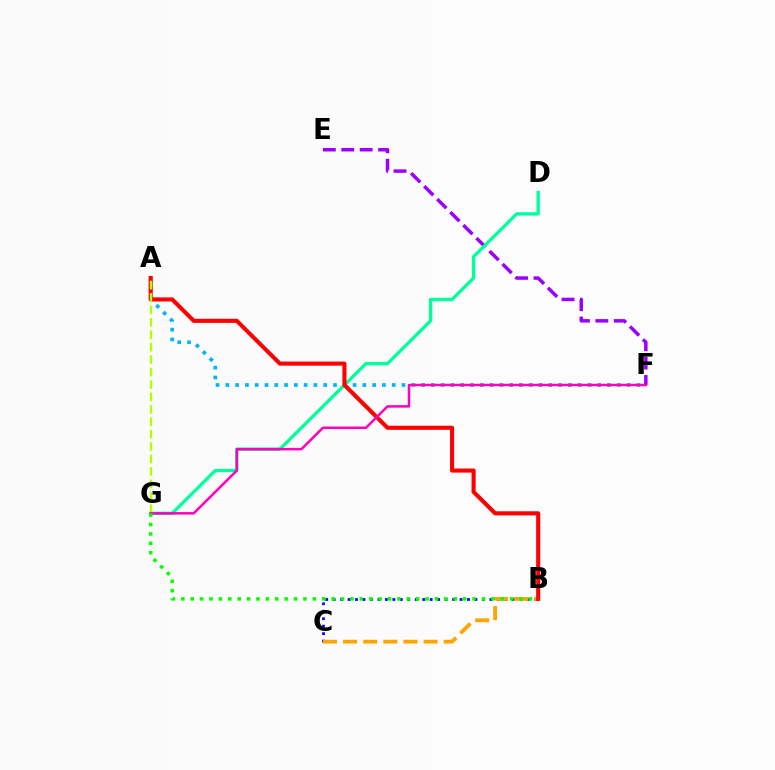{('B', 'C'): [{'color': '#0010ff', 'line_style': 'dotted', 'thickness': 2.03}, {'color': '#ffa500', 'line_style': 'dashed', 'thickness': 2.73}], ('E', 'F'): [{'color': '#9b00ff', 'line_style': 'dashed', 'thickness': 2.5}], ('D', 'G'): [{'color': '#00ff9d', 'line_style': 'solid', 'thickness': 2.4}], ('A', 'F'): [{'color': '#00b5ff', 'line_style': 'dotted', 'thickness': 2.66}], ('A', 'B'): [{'color': '#ff0000', 'line_style': 'solid', 'thickness': 2.95}], ('A', 'G'): [{'color': '#b3ff00', 'line_style': 'dashed', 'thickness': 1.69}], ('F', 'G'): [{'color': '#ff00bd', 'line_style': 'solid', 'thickness': 1.8}], ('B', 'G'): [{'color': '#08ff00', 'line_style': 'dotted', 'thickness': 2.55}]}